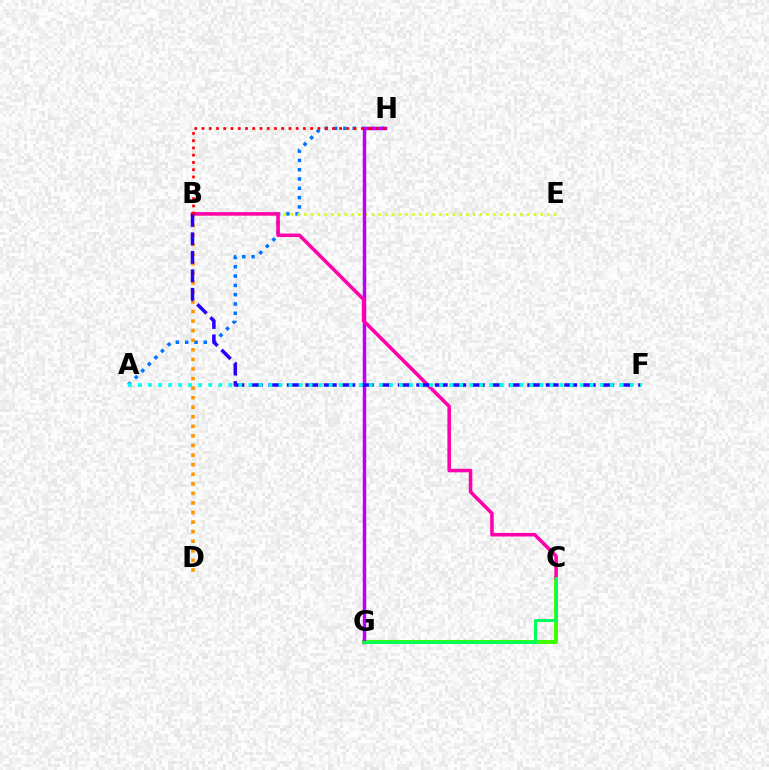{('C', 'G'): [{'color': '#3dff00', 'line_style': 'solid', 'thickness': 2.84}, {'color': '#00ff5c', 'line_style': 'solid', 'thickness': 2.16}], ('A', 'H'): [{'color': '#0074ff', 'line_style': 'dotted', 'thickness': 2.52}], ('B', 'E'): [{'color': '#d1ff00', 'line_style': 'dotted', 'thickness': 1.83}], ('G', 'H'): [{'color': '#b900ff', 'line_style': 'solid', 'thickness': 2.49}], ('B', 'D'): [{'color': '#ff9400', 'line_style': 'dotted', 'thickness': 2.6}], ('B', 'C'): [{'color': '#ff00ac', 'line_style': 'solid', 'thickness': 2.55}], ('B', 'F'): [{'color': '#2500ff', 'line_style': 'dashed', 'thickness': 2.51}], ('B', 'H'): [{'color': '#ff0000', 'line_style': 'dotted', 'thickness': 1.97}], ('A', 'F'): [{'color': '#00fff6', 'line_style': 'dotted', 'thickness': 2.73}]}